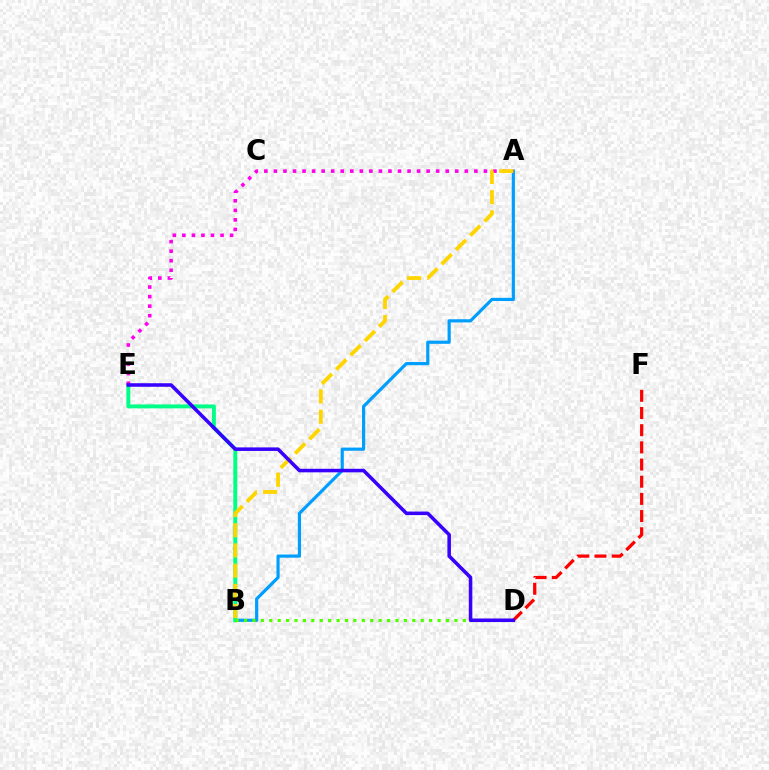{('A', 'B'): [{'color': '#009eff', 'line_style': 'solid', 'thickness': 2.29}, {'color': '#ffd500', 'line_style': 'dashed', 'thickness': 2.74}], ('B', 'E'): [{'color': '#00ff86', 'line_style': 'solid', 'thickness': 2.83}], ('A', 'E'): [{'color': '#ff00ed', 'line_style': 'dotted', 'thickness': 2.59}], ('B', 'D'): [{'color': '#4fff00', 'line_style': 'dotted', 'thickness': 2.29}], ('D', 'F'): [{'color': '#ff0000', 'line_style': 'dashed', 'thickness': 2.33}], ('D', 'E'): [{'color': '#3700ff', 'line_style': 'solid', 'thickness': 2.55}]}